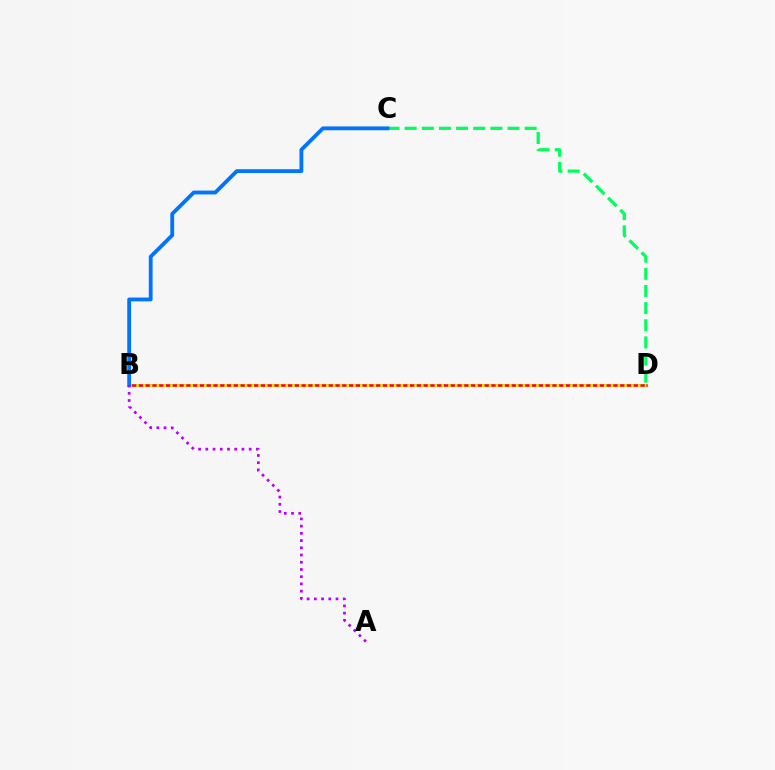{('B', 'D'): [{'color': '#ff0000', 'line_style': 'solid', 'thickness': 1.86}, {'color': '#d1ff00', 'line_style': 'dotted', 'thickness': 1.84}], ('C', 'D'): [{'color': '#00ff5c', 'line_style': 'dashed', 'thickness': 2.33}], ('B', 'C'): [{'color': '#0074ff', 'line_style': 'solid', 'thickness': 2.75}], ('A', 'B'): [{'color': '#b900ff', 'line_style': 'dotted', 'thickness': 1.96}]}